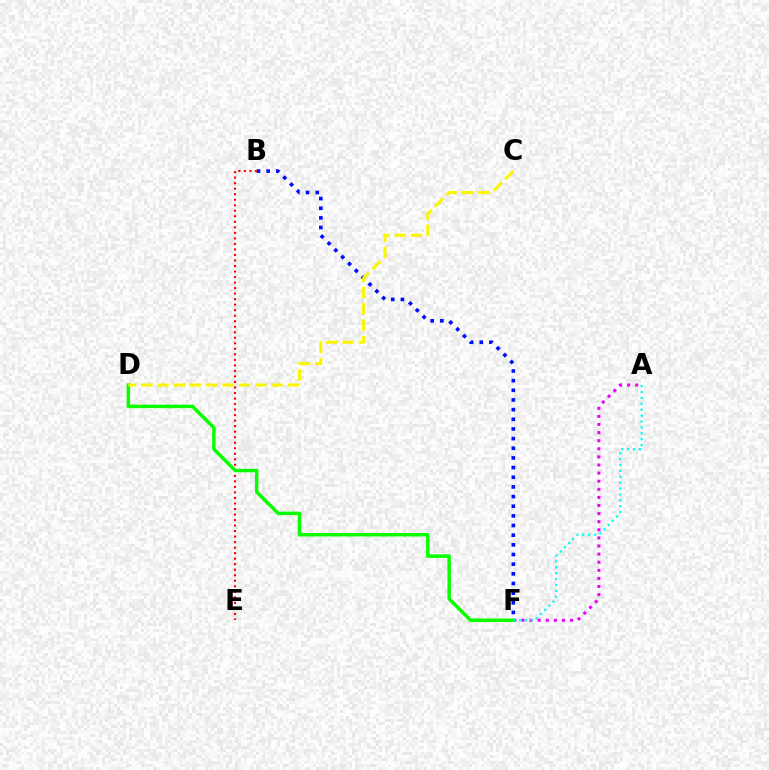{('A', 'F'): [{'color': '#ee00ff', 'line_style': 'dotted', 'thickness': 2.2}, {'color': '#00fff6', 'line_style': 'dotted', 'thickness': 1.6}], ('B', 'F'): [{'color': '#0010ff', 'line_style': 'dotted', 'thickness': 2.62}], ('B', 'E'): [{'color': '#ff0000', 'line_style': 'dotted', 'thickness': 1.5}], ('D', 'F'): [{'color': '#08ff00', 'line_style': 'solid', 'thickness': 2.5}], ('C', 'D'): [{'color': '#fcf500', 'line_style': 'dashed', 'thickness': 2.21}]}